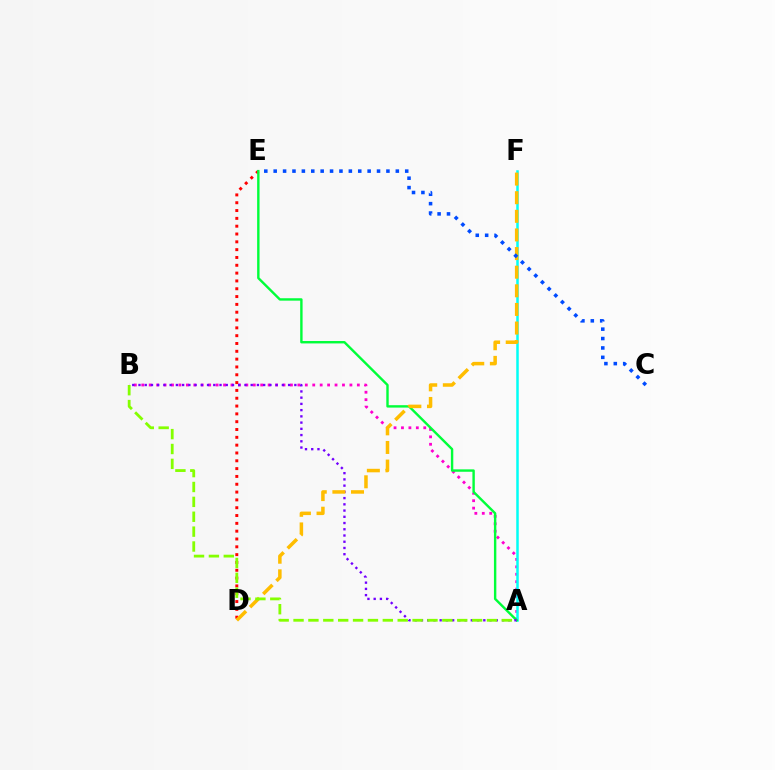{('D', 'E'): [{'color': '#ff0000', 'line_style': 'dotted', 'thickness': 2.12}], ('A', 'B'): [{'color': '#ff00cf', 'line_style': 'dotted', 'thickness': 2.02}, {'color': '#7200ff', 'line_style': 'dotted', 'thickness': 1.69}, {'color': '#84ff00', 'line_style': 'dashed', 'thickness': 2.02}], ('A', 'F'): [{'color': '#00fff6', 'line_style': 'solid', 'thickness': 1.8}], ('A', 'E'): [{'color': '#00ff39', 'line_style': 'solid', 'thickness': 1.73}], ('D', 'F'): [{'color': '#ffbd00', 'line_style': 'dashed', 'thickness': 2.53}], ('C', 'E'): [{'color': '#004bff', 'line_style': 'dotted', 'thickness': 2.55}]}